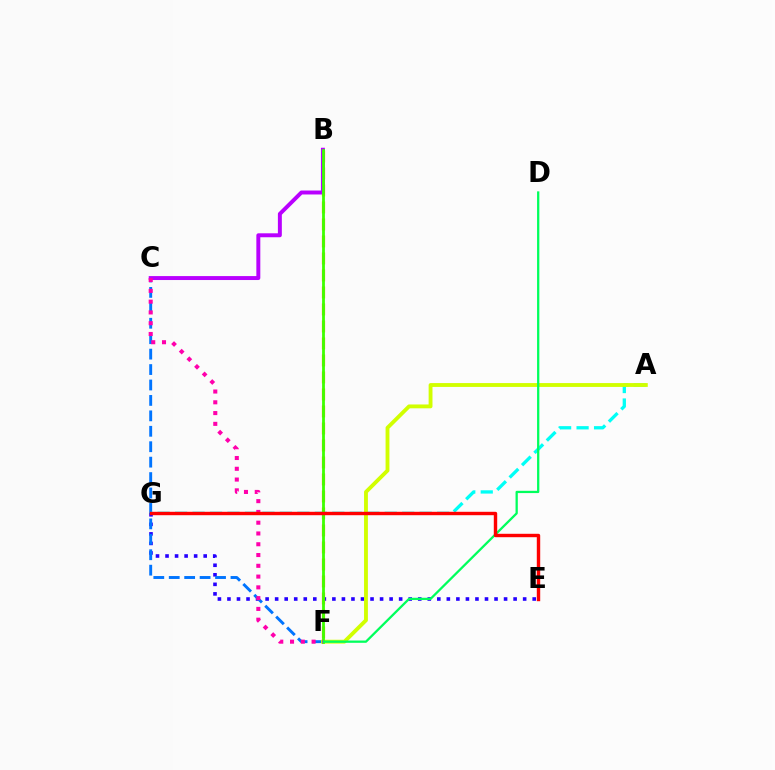{('E', 'G'): [{'color': '#2500ff', 'line_style': 'dotted', 'thickness': 2.59}, {'color': '#ff0000', 'line_style': 'solid', 'thickness': 2.45}], ('C', 'F'): [{'color': '#0074ff', 'line_style': 'dashed', 'thickness': 2.1}, {'color': '#ff00ac', 'line_style': 'dotted', 'thickness': 2.93}], ('A', 'G'): [{'color': '#00fff6', 'line_style': 'dashed', 'thickness': 2.37}], ('A', 'F'): [{'color': '#d1ff00', 'line_style': 'solid', 'thickness': 2.77}], ('B', 'F'): [{'color': '#ff9400', 'line_style': 'dashed', 'thickness': 2.31}, {'color': '#3dff00', 'line_style': 'solid', 'thickness': 2.02}], ('B', 'C'): [{'color': '#b900ff', 'line_style': 'solid', 'thickness': 2.84}], ('D', 'F'): [{'color': '#00ff5c', 'line_style': 'solid', 'thickness': 1.64}]}